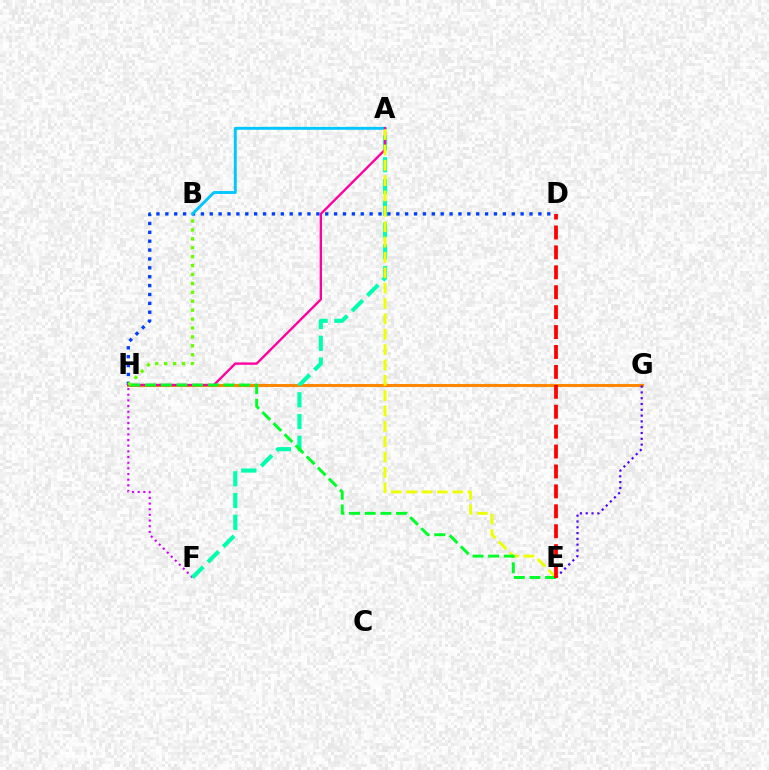{('F', 'H'): [{'color': '#d600ff', 'line_style': 'dotted', 'thickness': 1.54}], ('G', 'H'): [{'color': '#ff8800', 'line_style': 'solid', 'thickness': 2.2}], ('D', 'H'): [{'color': '#003fff', 'line_style': 'dotted', 'thickness': 2.41}], ('A', 'F'): [{'color': '#00ffaf', 'line_style': 'dashed', 'thickness': 2.96}], ('A', 'B'): [{'color': '#00c7ff', 'line_style': 'solid', 'thickness': 2.09}], ('A', 'H'): [{'color': '#ff00a0', 'line_style': 'solid', 'thickness': 1.69}], ('A', 'E'): [{'color': '#eeff00', 'line_style': 'dashed', 'thickness': 2.09}], ('E', 'H'): [{'color': '#00ff27', 'line_style': 'dashed', 'thickness': 2.13}], ('E', 'G'): [{'color': '#4f00ff', 'line_style': 'dotted', 'thickness': 1.58}], ('B', 'H'): [{'color': '#66ff00', 'line_style': 'dotted', 'thickness': 2.42}], ('D', 'E'): [{'color': '#ff0000', 'line_style': 'dashed', 'thickness': 2.71}]}